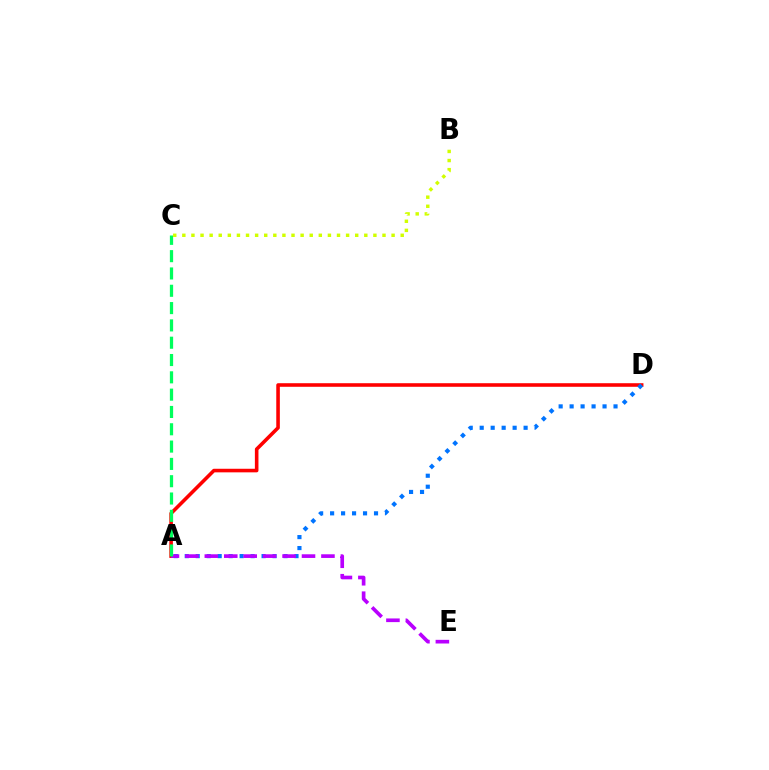{('A', 'D'): [{'color': '#ff0000', 'line_style': 'solid', 'thickness': 2.58}, {'color': '#0074ff', 'line_style': 'dotted', 'thickness': 2.98}], ('A', 'E'): [{'color': '#b900ff', 'line_style': 'dashed', 'thickness': 2.64}], ('A', 'C'): [{'color': '#00ff5c', 'line_style': 'dashed', 'thickness': 2.35}], ('B', 'C'): [{'color': '#d1ff00', 'line_style': 'dotted', 'thickness': 2.47}]}